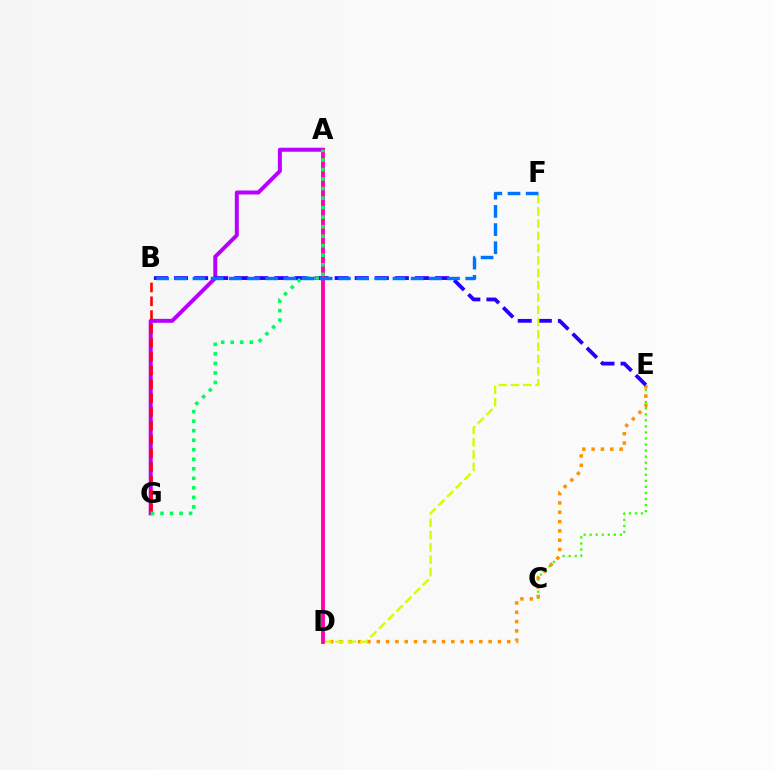{('C', 'E'): [{'color': '#3dff00', 'line_style': 'dotted', 'thickness': 1.65}], ('A', 'G'): [{'color': '#b900ff', 'line_style': 'solid', 'thickness': 2.87}, {'color': '#00ff5c', 'line_style': 'dotted', 'thickness': 2.59}], ('D', 'E'): [{'color': '#ff9400', 'line_style': 'dotted', 'thickness': 2.53}], ('A', 'D'): [{'color': '#00fff6', 'line_style': 'solid', 'thickness': 1.55}, {'color': '#ff00ac', 'line_style': 'solid', 'thickness': 2.77}], ('B', 'G'): [{'color': '#ff0000', 'line_style': 'dashed', 'thickness': 1.88}], ('B', 'E'): [{'color': '#2500ff', 'line_style': 'dashed', 'thickness': 2.73}], ('D', 'F'): [{'color': '#d1ff00', 'line_style': 'dashed', 'thickness': 1.67}], ('B', 'F'): [{'color': '#0074ff', 'line_style': 'dashed', 'thickness': 2.47}]}